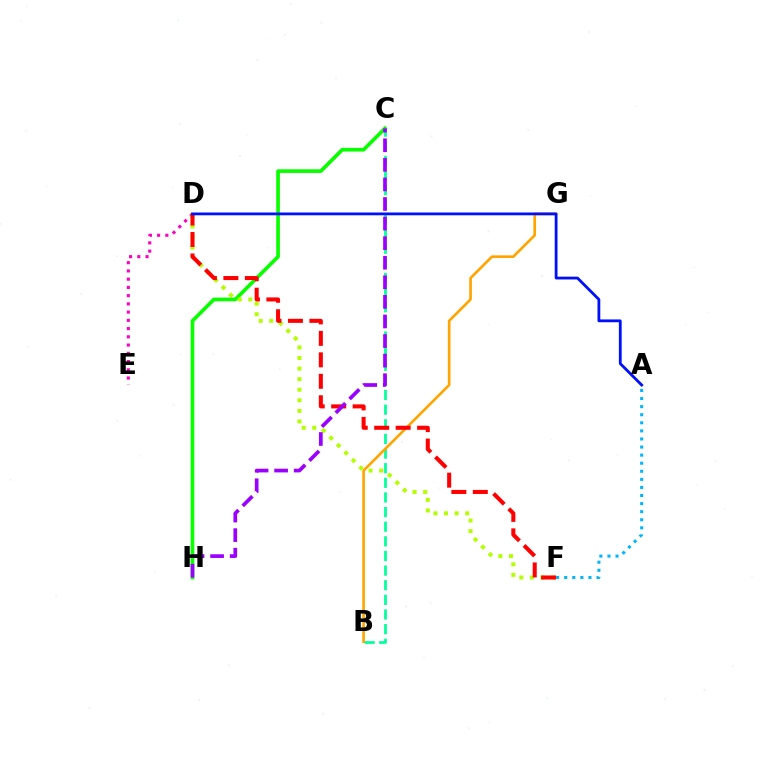{('C', 'H'): [{'color': '#08ff00', 'line_style': 'solid', 'thickness': 2.63}, {'color': '#9b00ff', 'line_style': 'dashed', 'thickness': 2.66}], ('B', 'C'): [{'color': '#00ff9d', 'line_style': 'dashed', 'thickness': 1.99}], ('A', 'F'): [{'color': '#00b5ff', 'line_style': 'dotted', 'thickness': 2.19}], ('D', 'E'): [{'color': '#ff00bd', 'line_style': 'dotted', 'thickness': 2.24}], ('B', 'G'): [{'color': '#ffa500', 'line_style': 'solid', 'thickness': 1.91}], ('D', 'F'): [{'color': '#b3ff00', 'line_style': 'dotted', 'thickness': 2.87}, {'color': '#ff0000', 'line_style': 'dashed', 'thickness': 2.92}], ('A', 'D'): [{'color': '#0010ff', 'line_style': 'solid', 'thickness': 2.01}]}